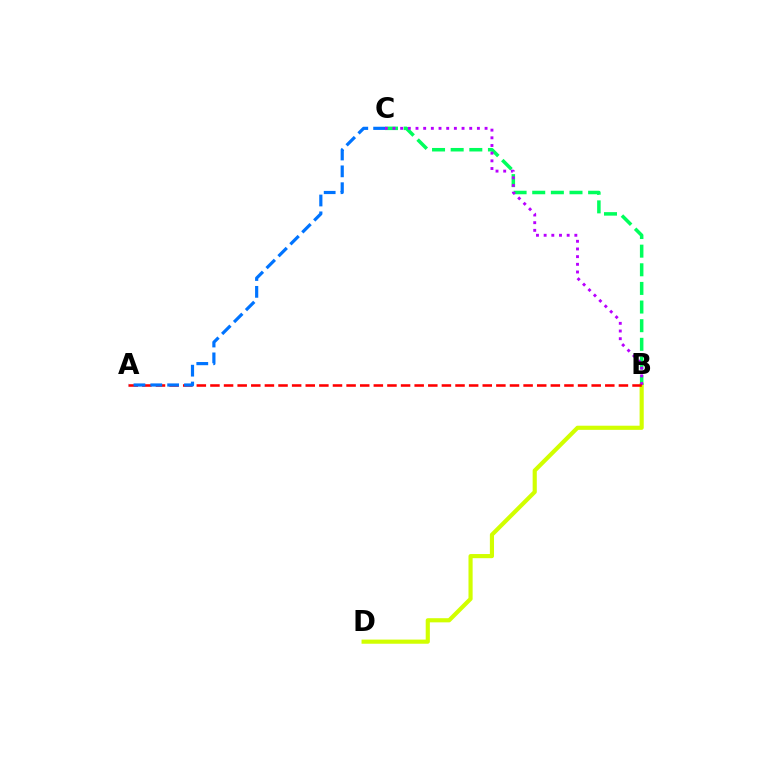{('B', 'D'): [{'color': '#d1ff00', 'line_style': 'solid', 'thickness': 2.98}], ('B', 'C'): [{'color': '#00ff5c', 'line_style': 'dashed', 'thickness': 2.53}, {'color': '#b900ff', 'line_style': 'dotted', 'thickness': 2.09}], ('A', 'B'): [{'color': '#ff0000', 'line_style': 'dashed', 'thickness': 1.85}], ('A', 'C'): [{'color': '#0074ff', 'line_style': 'dashed', 'thickness': 2.29}]}